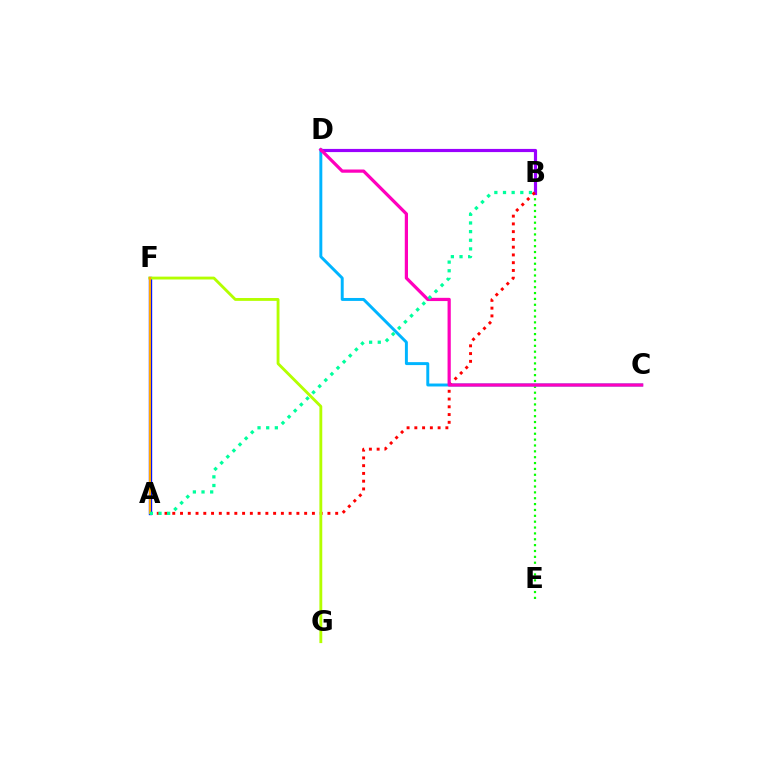{('B', 'E'): [{'color': '#08ff00', 'line_style': 'dotted', 'thickness': 1.59}], ('C', 'D'): [{'color': '#00b5ff', 'line_style': 'solid', 'thickness': 2.12}, {'color': '#ff00bd', 'line_style': 'solid', 'thickness': 2.32}], ('B', 'D'): [{'color': '#9b00ff', 'line_style': 'solid', 'thickness': 2.28}], ('A', 'B'): [{'color': '#ff0000', 'line_style': 'dotted', 'thickness': 2.11}, {'color': '#00ff9d', 'line_style': 'dotted', 'thickness': 2.35}], ('A', 'F'): [{'color': '#0010ff', 'line_style': 'solid', 'thickness': 2.43}, {'color': '#ffa500', 'line_style': 'solid', 'thickness': 1.51}], ('F', 'G'): [{'color': '#b3ff00', 'line_style': 'solid', 'thickness': 2.05}]}